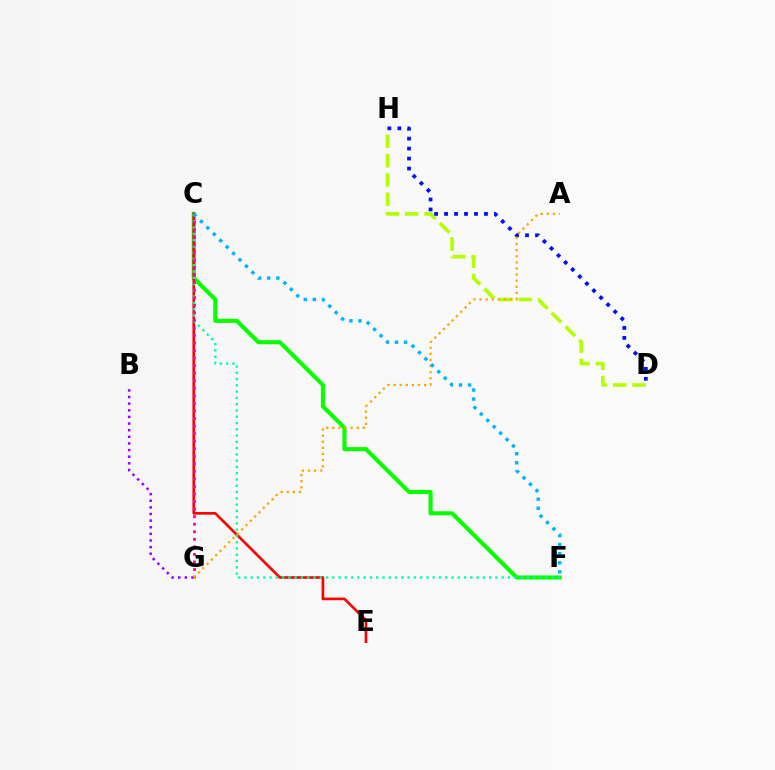{('D', 'H'): [{'color': '#b3ff00', 'line_style': 'dashed', 'thickness': 2.63}, {'color': '#0010ff', 'line_style': 'dotted', 'thickness': 2.71}], ('C', 'F'): [{'color': '#08ff00', 'line_style': 'solid', 'thickness': 2.95}, {'color': '#00ff9d', 'line_style': 'dotted', 'thickness': 1.7}, {'color': '#00b5ff', 'line_style': 'dotted', 'thickness': 2.46}], ('C', 'E'): [{'color': '#ff0000', 'line_style': 'solid', 'thickness': 1.91}], ('B', 'G'): [{'color': '#9b00ff', 'line_style': 'dotted', 'thickness': 1.8}], ('C', 'G'): [{'color': '#ff00bd', 'line_style': 'dotted', 'thickness': 2.05}], ('A', 'G'): [{'color': '#ffa500', 'line_style': 'dotted', 'thickness': 1.66}]}